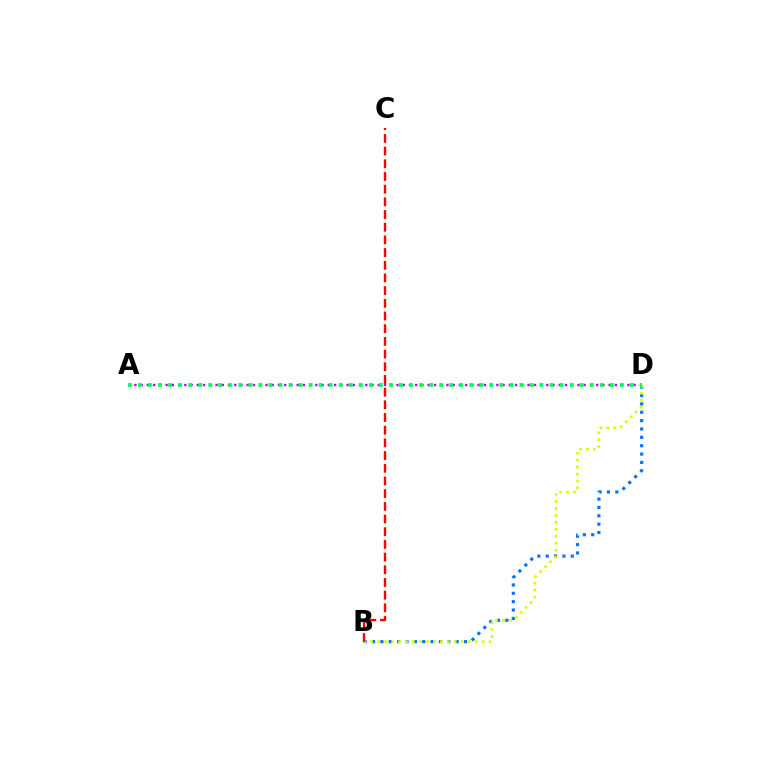{('B', 'D'): [{'color': '#0074ff', 'line_style': 'dotted', 'thickness': 2.27}, {'color': '#d1ff00', 'line_style': 'dotted', 'thickness': 1.89}], ('A', 'D'): [{'color': '#b900ff', 'line_style': 'dotted', 'thickness': 1.7}, {'color': '#00ff5c', 'line_style': 'dotted', 'thickness': 2.73}], ('B', 'C'): [{'color': '#ff0000', 'line_style': 'dashed', 'thickness': 1.72}]}